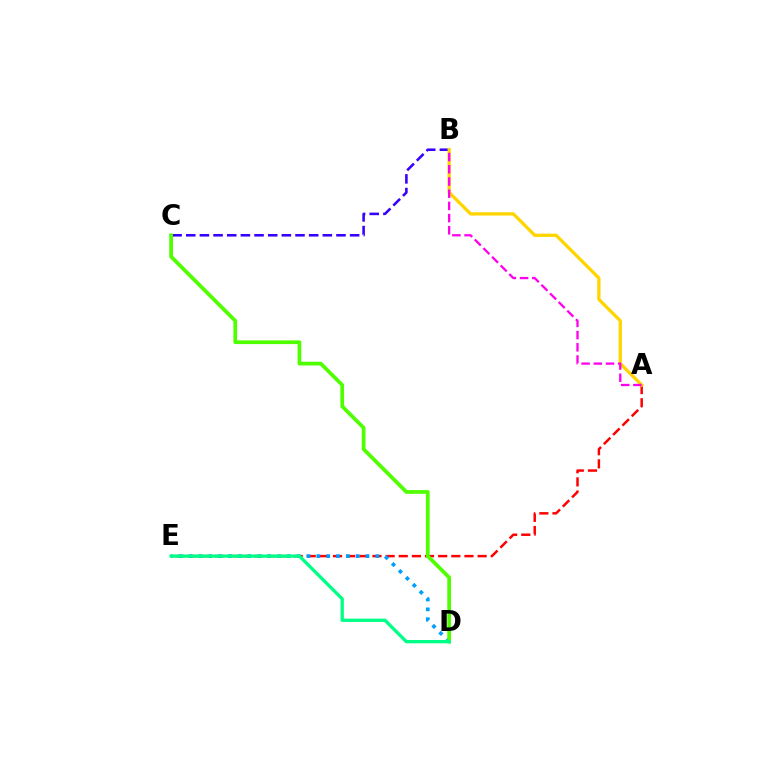{('A', 'E'): [{'color': '#ff0000', 'line_style': 'dashed', 'thickness': 1.79}], ('B', 'C'): [{'color': '#3700ff', 'line_style': 'dashed', 'thickness': 1.86}], ('A', 'B'): [{'color': '#ffd500', 'line_style': 'solid', 'thickness': 2.37}, {'color': '#ff00ed', 'line_style': 'dashed', 'thickness': 1.66}], ('D', 'E'): [{'color': '#009eff', 'line_style': 'dotted', 'thickness': 2.67}, {'color': '#00ff86', 'line_style': 'solid', 'thickness': 2.38}], ('C', 'D'): [{'color': '#4fff00', 'line_style': 'solid', 'thickness': 2.68}]}